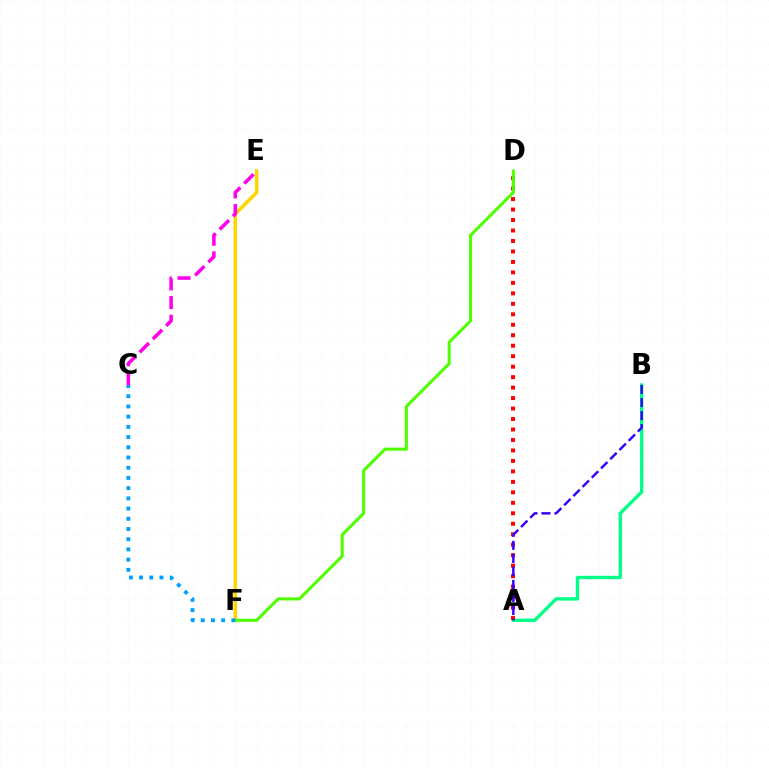{('A', 'B'): [{'color': '#00ff86', 'line_style': 'solid', 'thickness': 2.42}, {'color': '#3700ff', 'line_style': 'dashed', 'thickness': 1.77}], ('A', 'D'): [{'color': '#ff0000', 'line_style': 'dotted', 'thickness': 2.85}], ('E', 'F'): [{'color': '#ffd500', 'line_style': 'solid', 'thickness': 2.57}], ('D', 'F'): [{'color': '#4fff00', 'line_style': 'solid', 'thickness': 2.21}], ('C', 'F'): [{'color': '#009eff', 'line_style': 'dotted', 'thickness': 2.77}], ('C', 'E'): [{'color': '#ff00ed', 'line_style': 'dashed', 'thickness': 2.54}]}